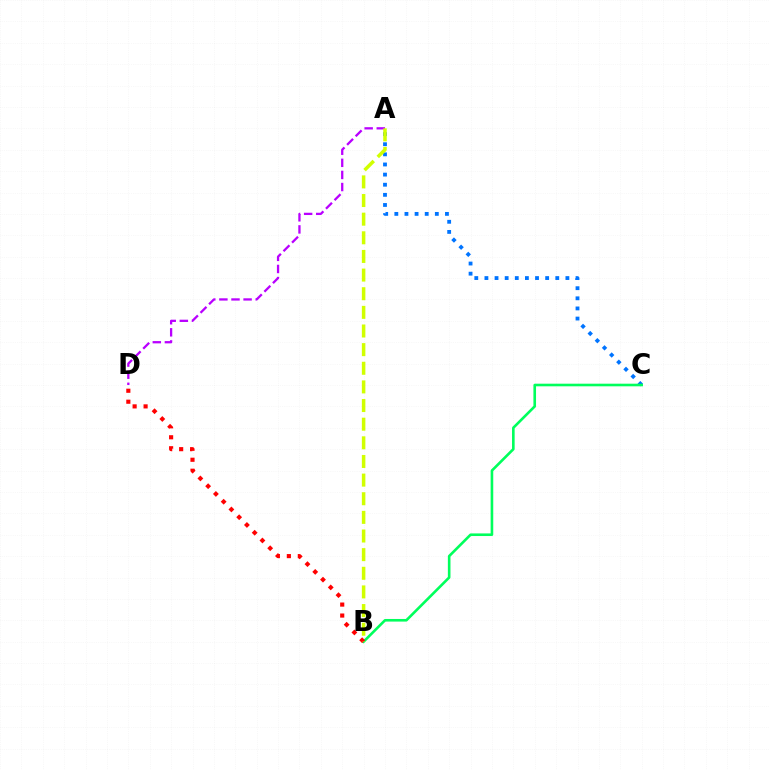{('A', 'C'): [{'color': '#0074ff', 'line_style': 'dotted', 'thickness': 2.75}], ('B', 'C'): [{'color': '#00ff5c', 'line_style': 'solid', 'thickness': 1.88}], ('A', 'D'): [{'color': '#b900ff', 'line_style': 'dashed', 'thickness': 1.64}], ('B', 'D'): [{'color': '#ff0000', 'line_style': 'dotted', 'thickness': 2.98}], ('A', 'B'): [{'color': '#d1ff00', 'line_style': 'dashed', 'thickness': 2.53}]}